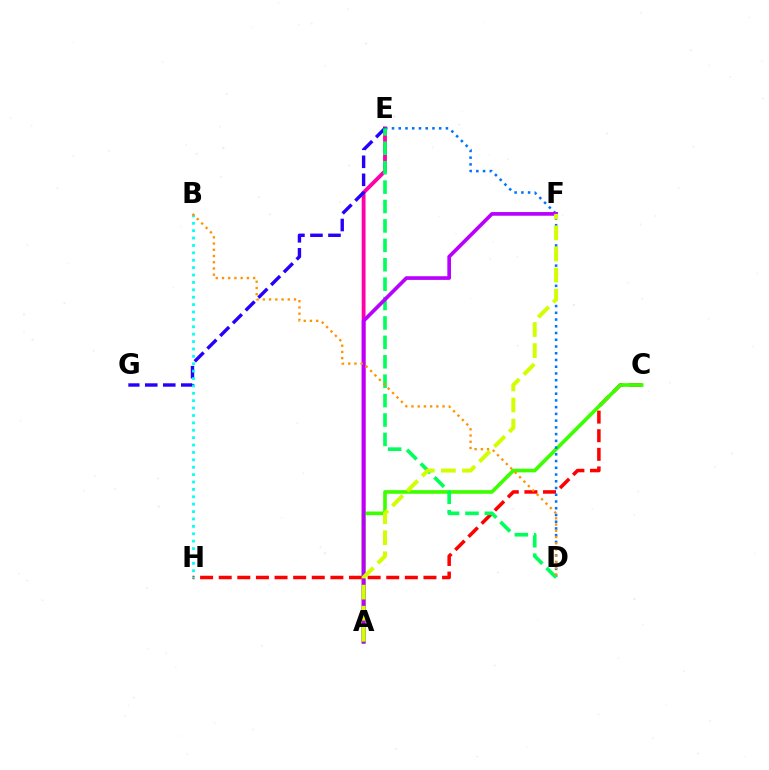{('A', 'E'): [{'color': '#ff00ac', 'line_style': 'solid', 'thickness': 2.77}], ('C', 'H'): [{'color': '#ff0000', 'line_style': 'dashed', 'thickness': 2.53}], ('A', 'C'): [{'color': '#3dff00', 'line_style': 'solid', 'thickness': 2.63}], ('E', 'G'): [{'color': '#2500ff', 'line_style': 'dashed', 'thickness': 2.45}], ('D', 'E'): [{'color': '#0074ff', 'line_style': 'dotted', 'thickness': 1.83}, {'color': '#00ff5c', 'line_style': 'dashed', 'thickness': 2.64}], ('A', 'F'): [{'color': '#b900ff', 'line_style': 'solid', 'thickness': 2.64}, {'color': '#d1ff00', 'line_style': 'dashed', 'thickness': 2.87}], ('B', 'H'): [{'color': '#00fff6', 'line_style': 'dotted', 'thickness': 2.01}], ('B', 'D'): [{'color': '#ff9400', 'line_style': 'dotted', 'thickness': 1.69}]}